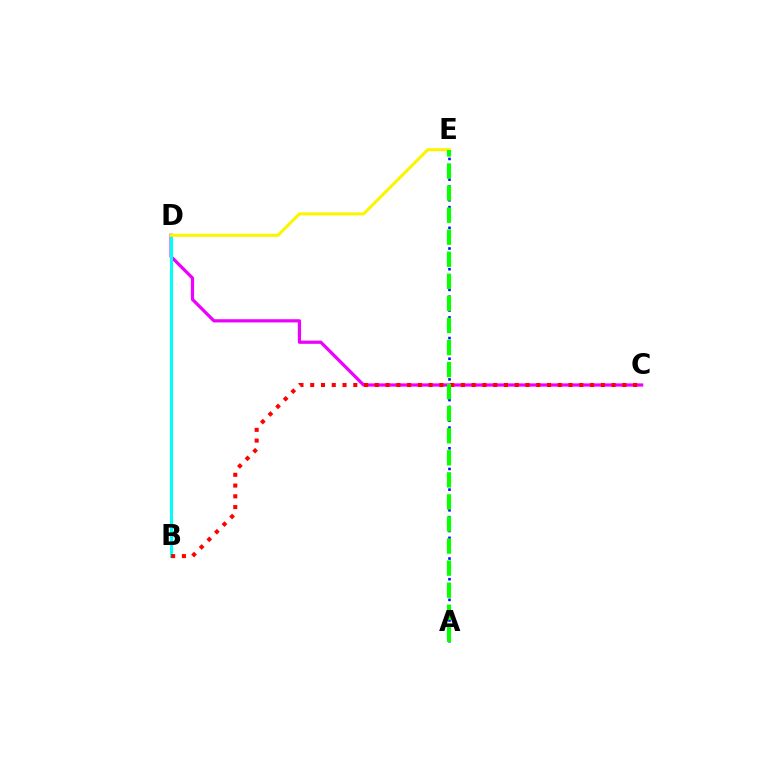{('C', 'D'): [{'color': '#ee00ff', 'line_style': 'solid', 'thickness': 2.32}], ('B', 'D'): [{'color': '#00fff6', 'line_style': 'solid', 'thickness': 2.2}], ('B', 'C'): [{'color': '#ff0000', 'line_style': 'dotted', 'thickness': 2.92}], ('A', 'E'): [{'color': '#0010ff', 'line_style': 'dotted', 'thickness': 1.87}, {'color': '#08ff00', 'line_style': 'dashed', 'thickness': 3.0}], ('D', 'E'): [{'color': '#fcf500', 'line_style': 'solid', 'thickness': 2.23}]}